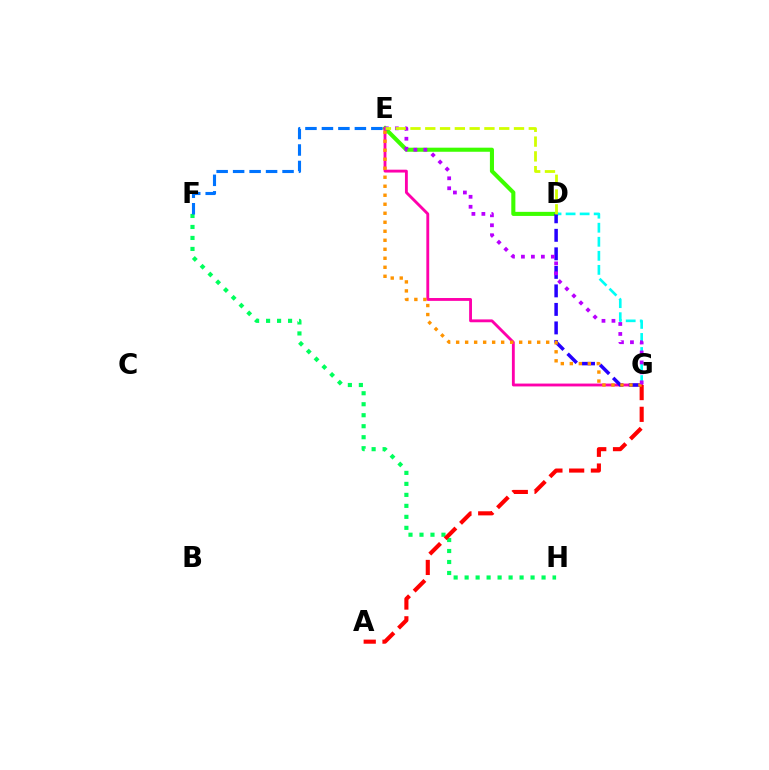{('D', 'E'): [{'color': '#3dff00', 'line_style': 'solid', 'thickness': 2.94}, {'color': '#d1ff00', 'line_style': 'dashed', 'thickness': 2.01}], ('D', 'G'): [{'color': '#00fff6', 'line_style': 'dashed', 'thickness': 1.91}, {'color': '#2500ff', 'line_style': 'dashed', 'thickness': 2.52}], ('E', 'G'): [{'color': '#ff00ac', 'line_style': 'solid', 'thickness': 2.06}, {'color': '#ff9400', 'line_style': 'dotted', 'thickness': 2.45}, {'color': '#b900ff', 'line_style': 'dotted', 'thickness': 2.71}], ('F', 'H'): [{'color': '#00ff5c', 'line_style': 'dotted', 'thickness': 2.99}], ('E', 'F'): [{'color': '#0074ff', 'line_style': 'dashed', 'thickness': 2.24}], ('A', 'G'): [{'color': '#ff0000', 'line_style': 'dashed', 'thickness': 2.95}]}